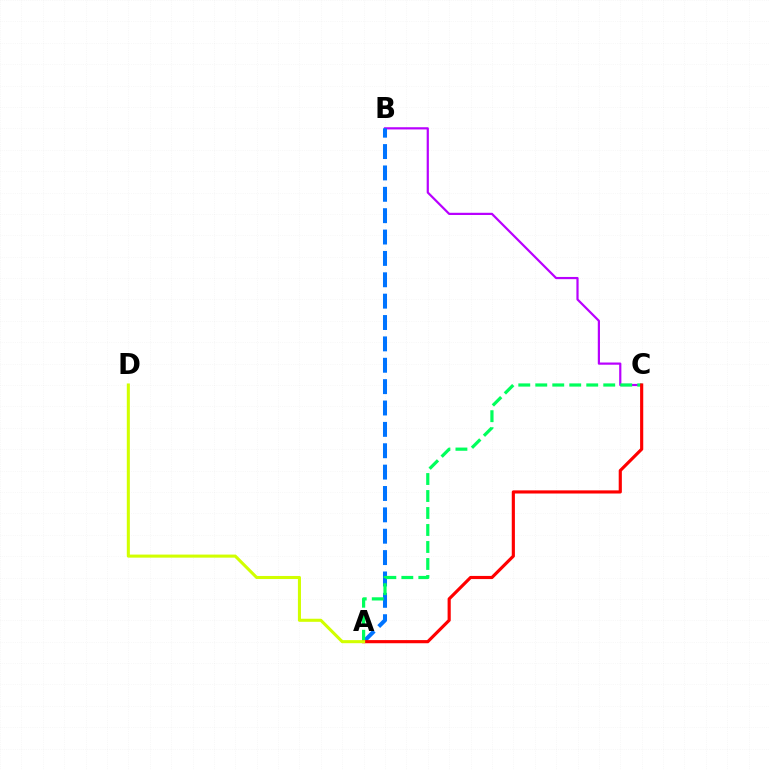{('B', 'C'): [{'color': '#b900ff', 'line_style': 'solid', 'thickness': 1.59}], ('A', 'B'): [{'color': '#0074ff', 'line_style': 'dashed', 'thickness': 2.9}], ('A', 'C'): [{'color': '#00ff5c', 'line_style': 'dashed', 'thickness': 2.31}, {'color': '#ff0000', 'line_style': 'solid', 'thickness': 2.27}], ('A', 'D'): [{'color': '#d1ff00', 'line_style': 'solid', 'thickness': 2.21}]}